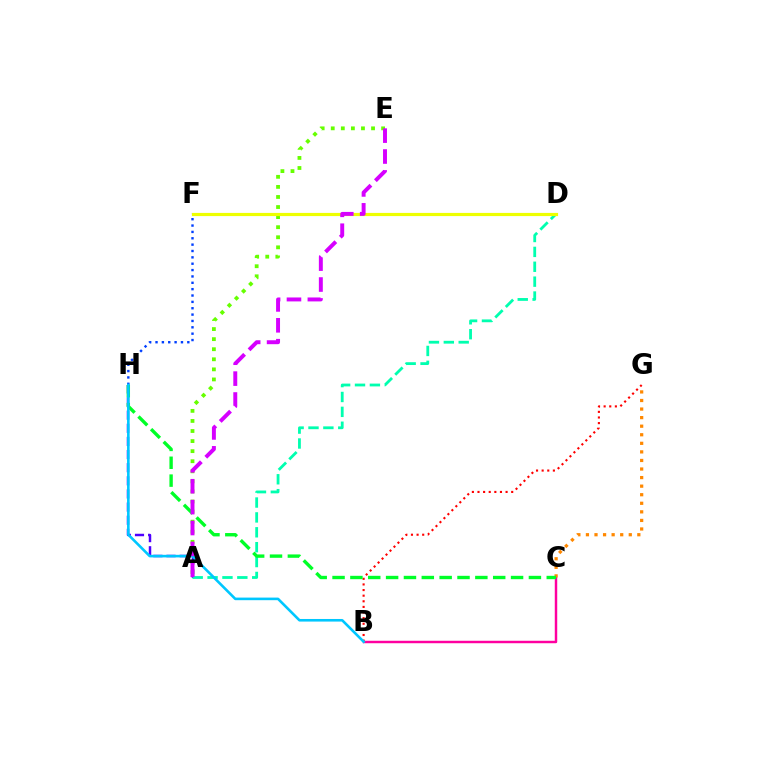{('A', 'E'): [{'color': '#66ff00', 'line_style': 'dotted', 'thickness': 2.74}, {'color': '#d600ff', 'line_style': 'dashed', 'thickness': 2.84}], ('B', 'G'): [{'color': '#ff0000', 'line_style': 'dotted', 'thickness': 1.53}], ('F', 'H'): [{'color': '#003fff', 'line_style': 'dotted', 'thickness': 1.73}], ('B', 'C'): [{'color': '#ff00a0', 'line_style': 'solid', 'thickness': 1.76}], ('A', 'H'): [{'color': '#4f00ff', 'line_style': 'dashed', 'thickness': 1.78}], ('A', 'D'): [{'color': '#00ffaf', 'line_style': 'dashed', 'thickness': 2.02}], ('C', 'G'): [{'color': '#ff8800', 'line_style': 'dotted', 'thickness': 2.33}], ('D', 'F'): [{'color': '#eeff00', 'line_style': 'solid', 'thickness': 2.29}], ('C', 'H'): [{'color': '#00ff27', 'line_style': 'dashed', 'thickness': 2.43}], ('B', 'H'): [{'color': '#00c7ff', 'line_style': 'solid', 'thickness': 1.87}]}